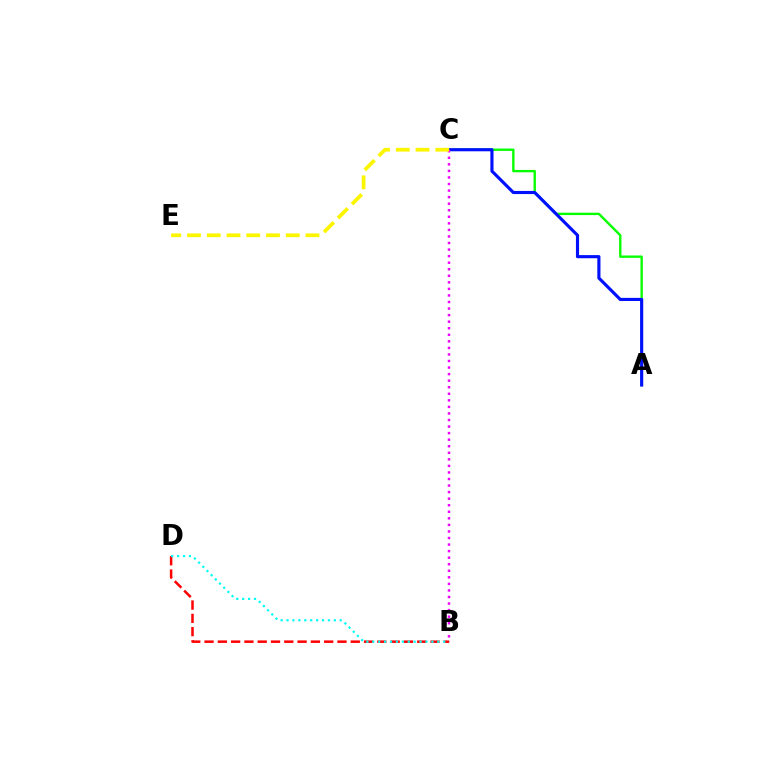{('A', 'C'): [{'color': '#08ff00', 'line_style': 'solid', 'thickness': 1.71}, {'color': '#0010ff', 'line_style': 'solid', 'thickness': 2.26}], ('B', 'C'): [{'color': '#ee00ff', 'line_style': 'dotted', 'thickness': 1.78}], ('B', 'D'): [{'color': '#ff0000', 'line_style': 'dashed', 'thickness': 1.81}, {'color': '#00fff6', 'line_style': 'dotted', 'thickness': 1.61}], ('C', 'E'): [{'color': '#fcf500', 'line_style': 'dashed', 'thickness': 2.68}]}